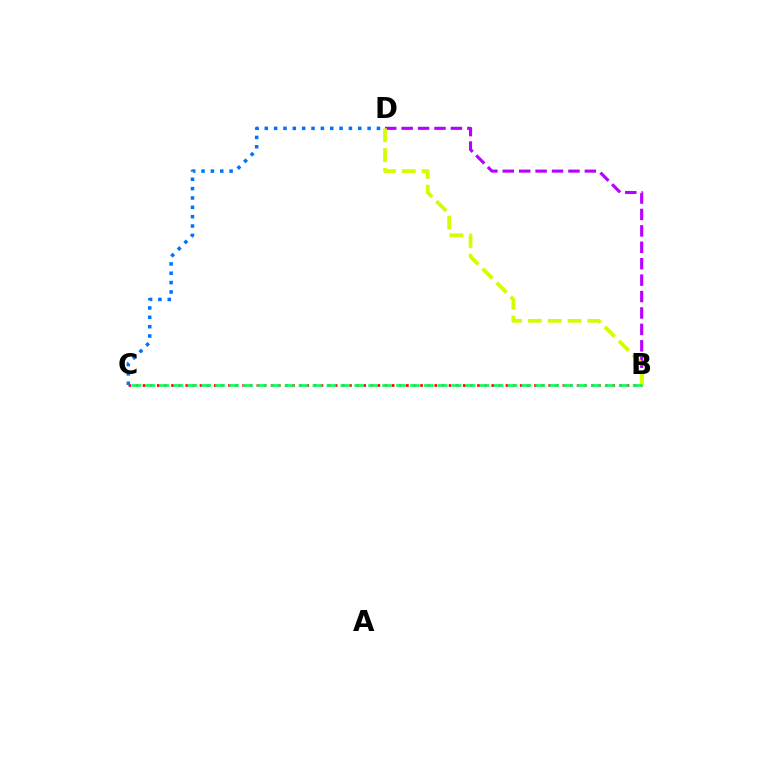{('B', 'C'): [{'color': '#ff0000', 'line_style': 'dotted', 'thickness': 1.93}, {'color': '#00ff5c', 'line_style': 'dashed', 'thickness': 1.89}], ('B', 'D'): [{'color': '#b900ff', 'line_style': 'dashed', 'thickness': 2.23}, {'color': '#d1ff00', 'line_style': 'dashed', 'thickness': 2.7}], ('C', 'D'): [{'color': '#0074ff', 'line_style': 'dotted', 'thickness': 2.54}]}